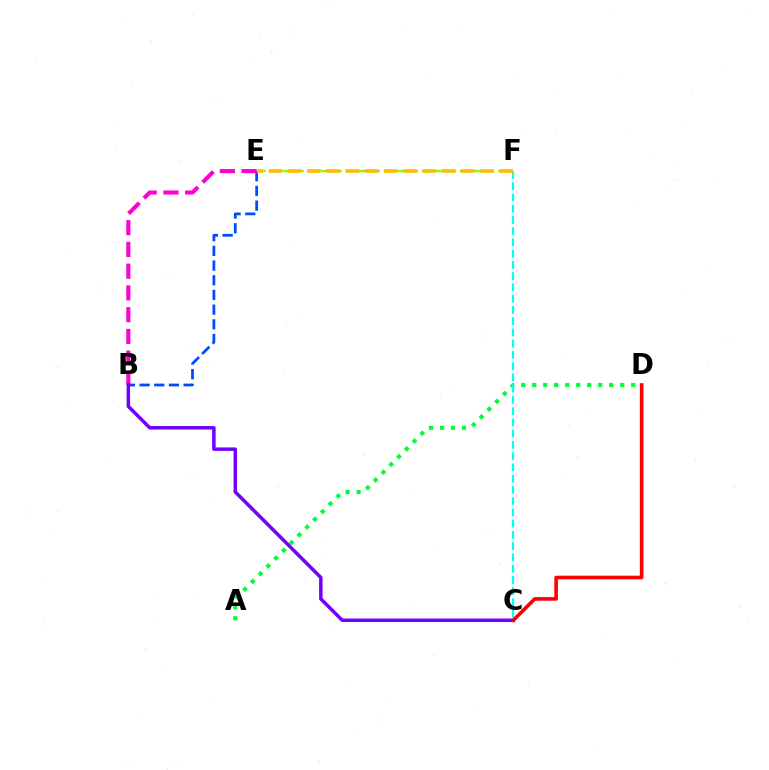{('E', 'F'): [{'color': '#84ff00', 'line_style': 'dashed', 'thickness': 1.72}, {'color': '#ffbd00', 'line_style': 'dashed', 'thickness': 2.61}], ('B', 'E'): [{'color': '#004bff', 'line_style': 'dashed', 'thickness': 1.99}, {'color': '#ff00cf', 'line_style': 'dashed', 'thickness': 2.95}], ('A', 'D'): [{'color': '#00ff39', 'line_style': 'dotted', 'thickness': 2.99}], ('C', 'F'): [{'color': '#00fff6', 'line_style': 'dashed', 'thickness': 1.53}], ('B', 'C'): [{'color': '#7200ff', 'line_style': 'solid', 'thickness': 2.5}], ('C', 'D'): [{'color': '#ff0000', 'line_style': 'solid', 'thickness': 2.61}]}